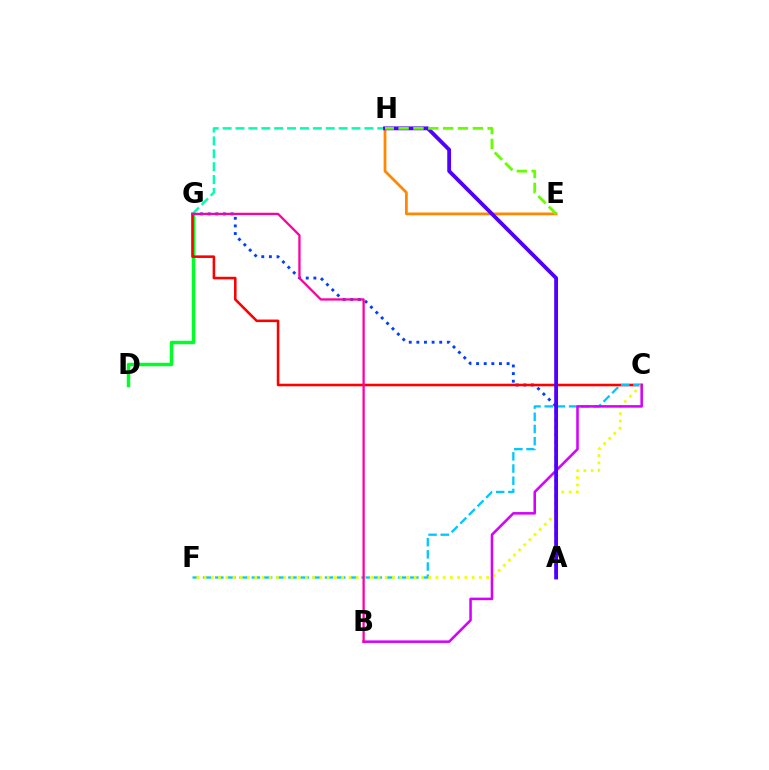{('A', 'G'): [{'color': '#003fff', 'line_style': 'dotted', 'thickness': 2.07}], ('D', 'G'): [{'color': '#00ff27', 'line_style': 'solid', 'thickness': 2.5}], ('E', 'H'): [{'color': '#ff8800', 'line_style': 'solid', 'thickness': 1.99}, {'color': '#66ff00', 'line_style': 'dashed', 'thickness': 2.02}], ('C', 'G'): [{'color': '#ff0000', 'line_style': 'solid', 'thickness': 1.86}], ('C', 'F'): [{'color': '#00c7ff', 'line_style': 'dashed', 'thickness': 1.66}, {'color': '#eeff00', 'line_style': 'dotted', 'thickness': 1.97}], ('B', 'C'): [{'color': '#d600ff', 'line_style': 'solid', 'thickness': 1.83}], ('G', 'H'): [{'color': '#00ffaf', 'line_style': 'dashed', 'thickness': 1.75}], ('A', 'H'): [{'color': '#4f00ff', 'line_style': 'solid', 'thickness': 2.75}], ('B', 'G'): [{'color': '#ff00a0', 'line_style': 'solid', 'thickness': 1.65}]}